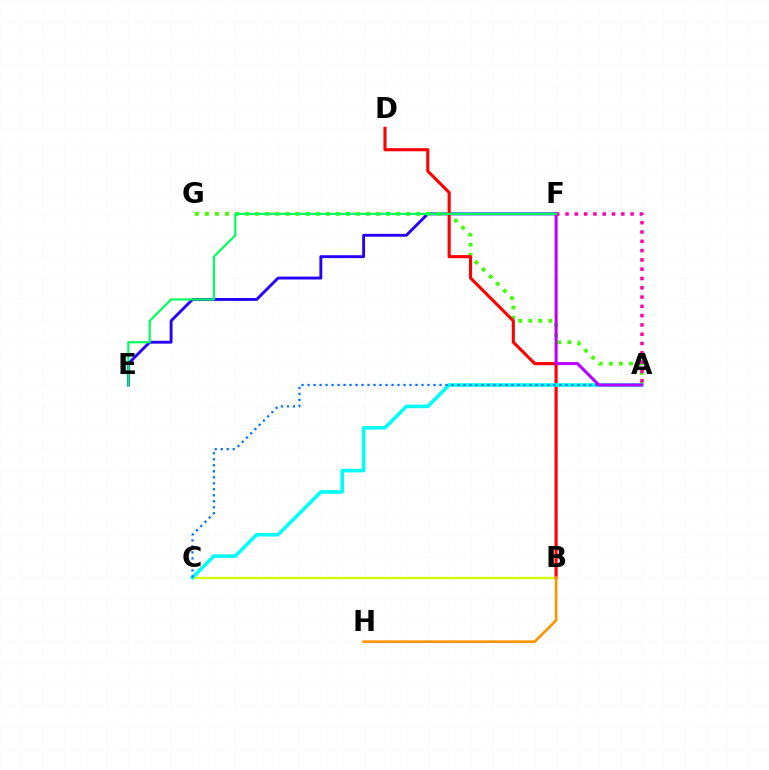{('E', 'F'): [{'color': '#2500ff', 'line_style': 'solid', 'thickness': 2.08}, {'color': '#00ff5c', 'line_style': 'solid', 'thickness': 1.57}], ('A', 'G'): [{'color': '#3dff00', 'line_style': 'dotted', 'thickness': 2.74}], ('B', 'C'): [{'color': '#d1ff00', 'line_style': 'solid', 'thickness': 1.66}], ('B', 'D'): [{'color': '#ff0000', 'line_style': 'solid', 'thickness': 2.24}], ('A', 'C'): [{'color': '#00fff6', 'line_style': 'solid', 'thickness': 2.59}, {'color': '#0074ff', 'line_style': 'dotted', 'thickness': 1.63}], ('A', 'F'): [{'color': '#ff00ac', 'line_style': 'dotted', 'thickness': 2.53}, {'color': '#b900ff', 'line_style': 'solid', 'thickness': 2.19}], ('B', 'H'): [{'color': '#ff9400', 'line_style': 'solid', 'thickness': 1.91}]}